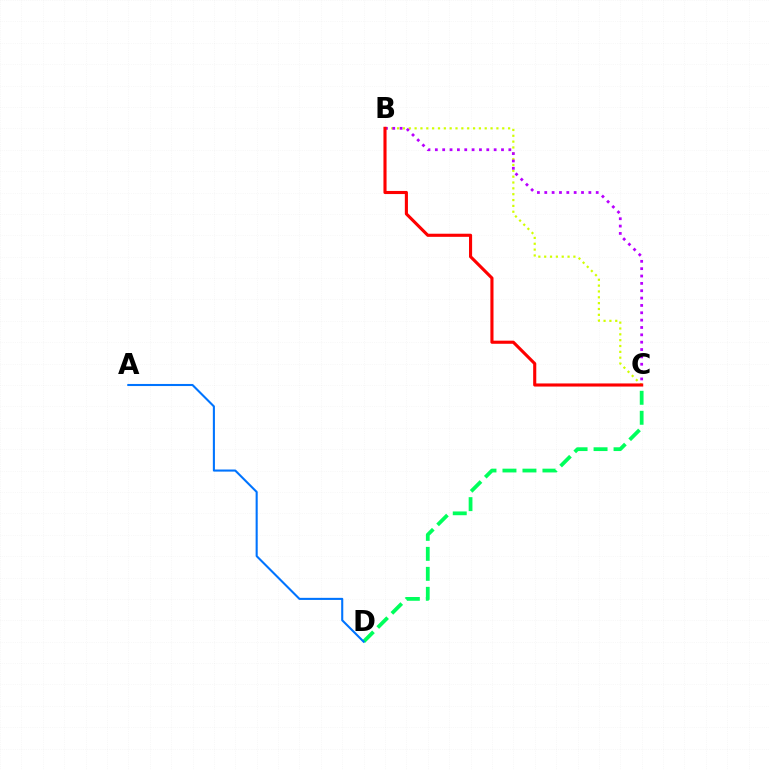{('B', 'C'): [{'color': '#d1ff00', 'line_style': 'dotted', 'thickness': 1.59}, {'color': '#b900ff', 'line_style': 'dotted', 'thickness': 2.0}, {'color': '#ff0000', 'line_style': 'solid', 'thickness': 2.24}], ('C', 'D'): [{'color': '#00ff5c', 'line_style': 'dashed', 'thickness': 2.72}], ('A', 'D'): [{'color': '#0074ff', 'line_style': 'solid', 'thickness': 1.5}]}